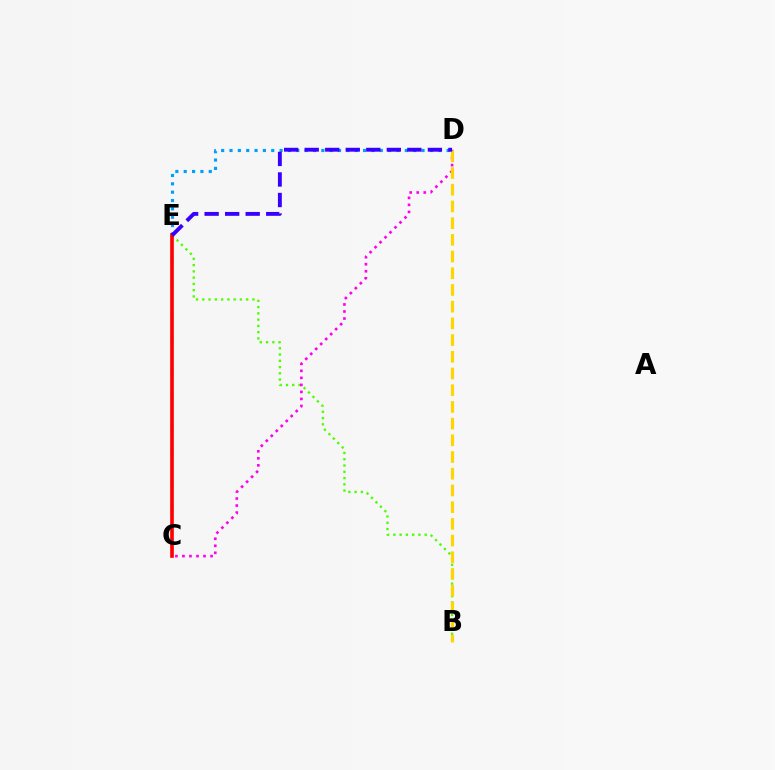{('C', 'E'): [{'color': '#00ff86', 'line_style': 'dashed', 'thickness': 1.52}, {'color': '#ff0000', 'line_style': 'solid', 'thickness': 2.62}], ('D', 'E'): [{'color': '#009eff', 'line_style': 'dotted', 'thickness': 2.27}, {'color': '#3700ff', 'line_style': 'dashed', 'thickness': 2.79}], ('B', 'E'): [{'color': '#4fff00', 'line_style': 'dotted', 'thickness': 1.7}], ('C', 'D'): [{'color': '#ff00ed', 'line_style': 'dotted', 'thickness': 1.91}], ('B', 'D'): [{'color': '#ffd500', 'line_style': 'dashed', 'thickness': 2.27}]}